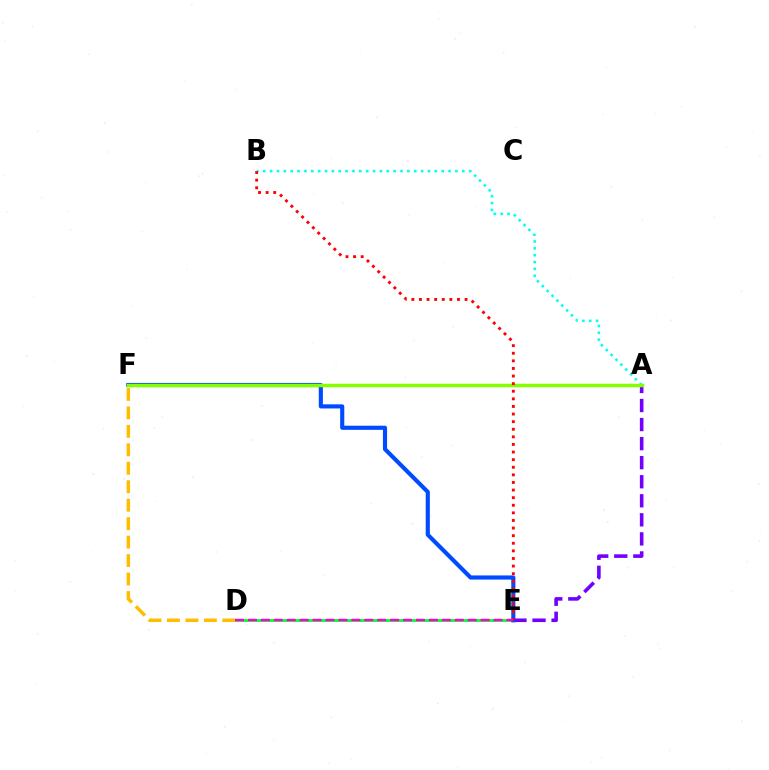{('A', 'E'): [{'color': '#7200ff', 'line_style': 'dashed', 'thickness': 2.59}], ('A', 'B'): [{'color': '#00fff6', 'line_style': 'dotted', 'thickness': 1.87}], ('D', 'E'): [{'color': '#00ff39', 'line_style': 'solid', 'thickness': 2.02}, {'color': '#ff00cf', 'line_style': 'dashed', 'thickness': 1.76}], ('E', 'F'): [{'color': '#004bff', 'line_style': 'solid', 'thickness': 2.97}], ('A', 'F'): [{'color': '#84ff00', 'line_style': 'solid', 'thickness': 2.51}], ('B', 'E'): [{'color': '#ff0000', 'line_style': 'dotted', 'thickness': 2.07}], ('D', 'F'): [{'color': '#ffbd00', 'line_style': 'dashed', 'thickness': 2.51}]}